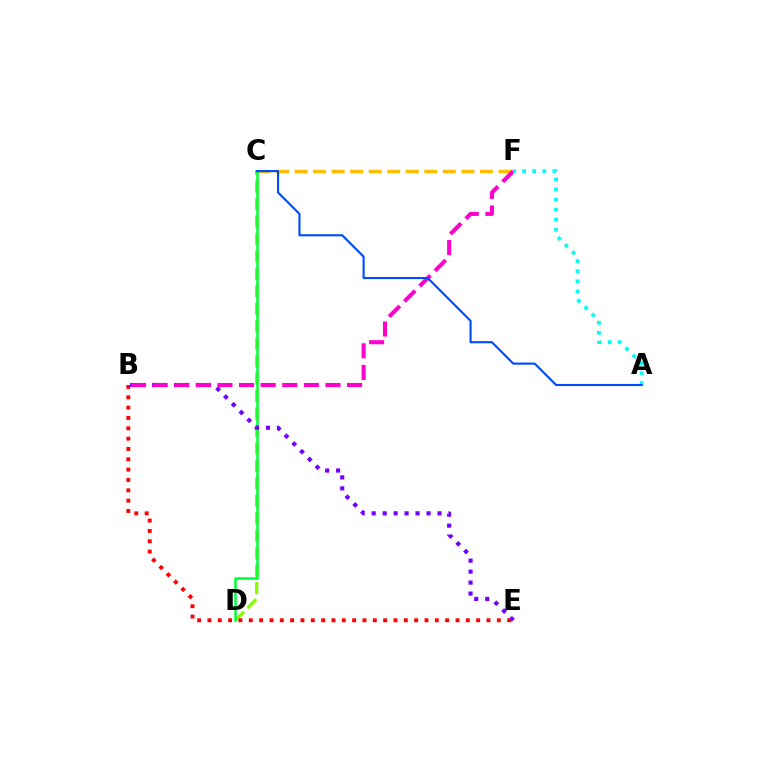{('C', 'F'): [{'color': '#ffbd00', 'line_style': 'dashed', 'thickness': 2.52}], ('C', 'D'): [{'color': '#84ff00', 'line_style': 'dashed', 'thickness': 2.37}, {'color': '#00ff39', 'line_style': 'solid', 'thickness': 1.81}], ('B', 'E'): [{'color': '#ff0000', 'line_style': 'dotted', 'thickness': 2.81}, {'color': '#7200ff', 'line_style': 'dotted', 'thickness': 2.98}], ('B', 'F'): [{'color': '#ff00cf', 'line_style': 'dashed', 'thickness': 2.93}], ('A', 'F'): [{'color': '#00fff6', 'line_style': 'dotted', 'thickness': 2.73}], ('A', 'C'): [{'color': '#004bff', 'line_style': 'solid', 'thickness': 1.53}]}